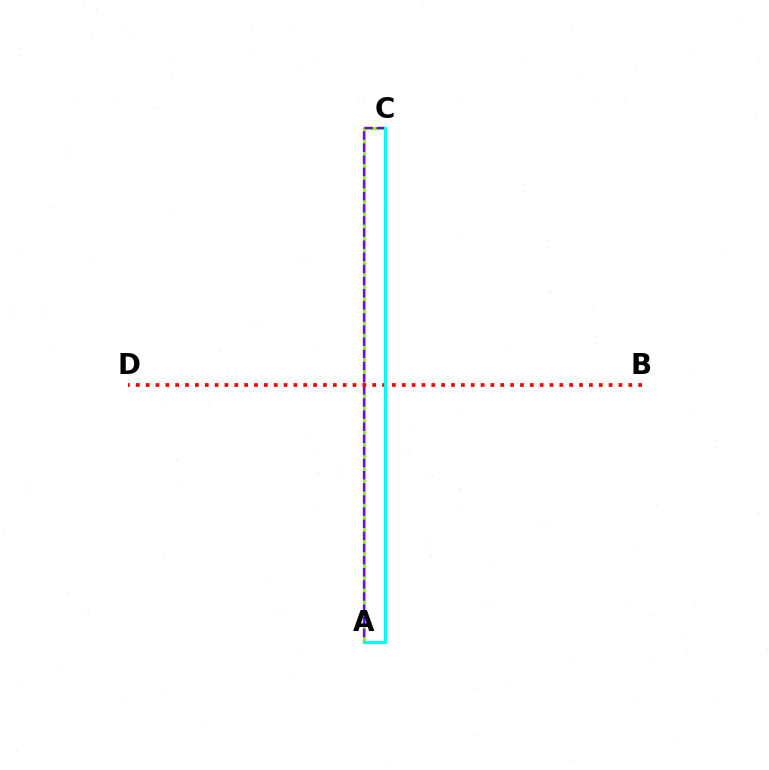{('A', 'C'): [{'color': '#84ff00', 'line_style': 'solid', 'thickness': 2.24}, {'color': '#7200ff', 'line_style': 'dashed', 'thickness': 1.65}, {'color': '#00fff6', 'line_style': 'solid', 'thickness': 2.26}], ('B', 'D'): [{'color': '#ff0000', 'line_style': 'dotted', 'thickness': 2.68}]}